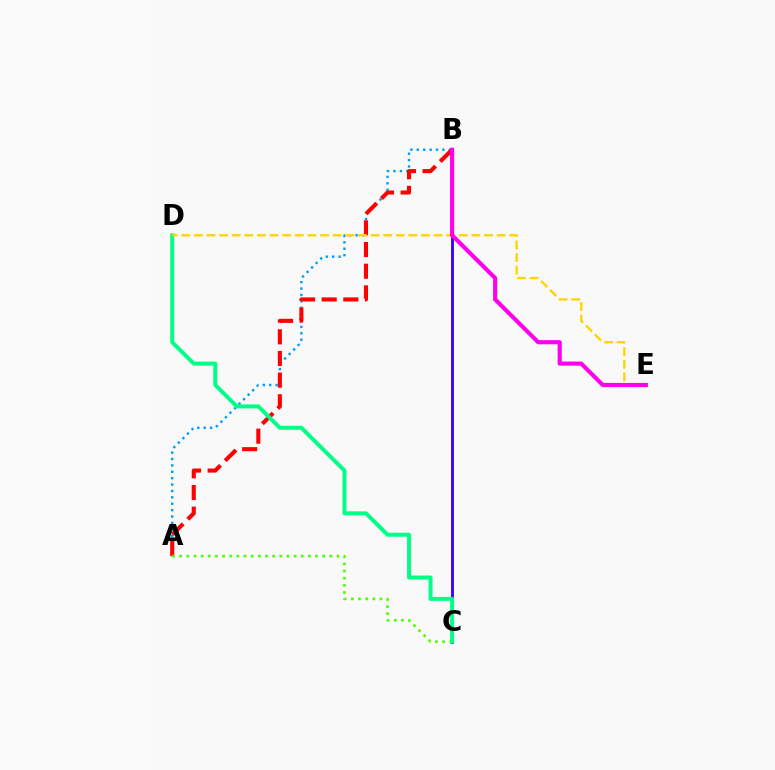{('B', 'C'): [{'color': '#3700ff', 'line_style': 'solid', 'thickness': 2.05}], ('A', 'B'): [{'color': '#009eff', 'line_style': 'dotted', 'thickness': 1.74}, {'color': '#ff0000', 'line_style': 'dashed', 'thickness': 2.94}], ('A', 'C'): [{'color': '#4fff00', 'line_style': 'dotted', 'thickness': 1.94}], ('C', 'D'): [{'color': '#00ff86', 'line_style': 'solid', 'thickness': 2.86}], ('D', 'E'): [{'color': '#ffd500', 'line_style': 'dashed', 'thickness': 1.71}], ('B', 'E'): [{'color': '#ff00ed', 'line_style': 'solid', 'thickness': 2.97}]}